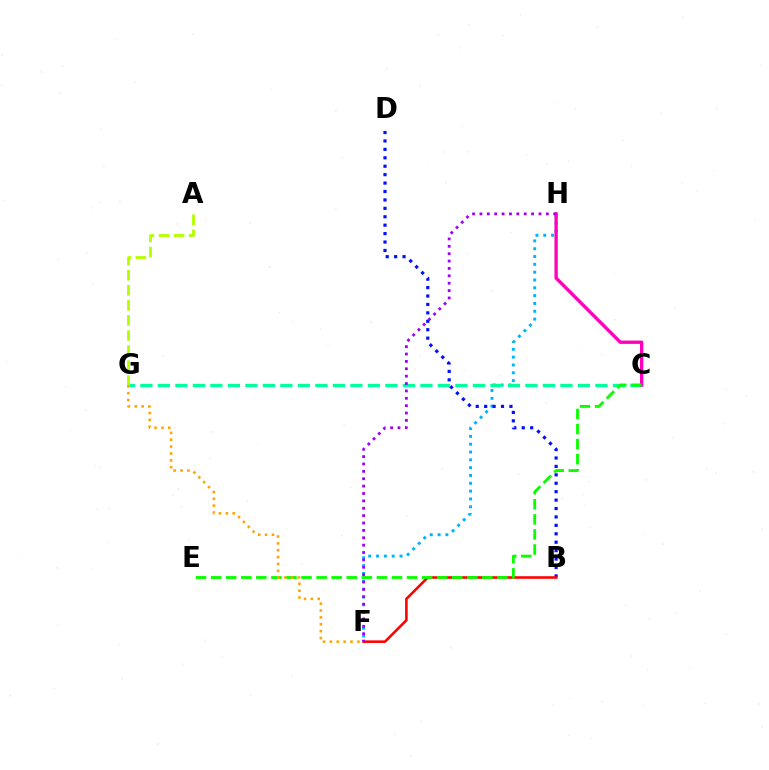{('F', 'H'): [{'color': '#00b5ff', 'line_style': 'dotted', 'thickness': 2.12}, {'color': '#9b00ff', 'line_style': 'dotted', 'thickness': 2.0}], ('C', 'G'): [{'color': '#00ff9d', 'line_style': 'dashed', 'thickness': 2.38}], ('B', 'D'): [{'color': '#0010ff', 'line_style': 'dotted', 'thickness': 2.29}], ('B', 'F'): [{'color': '#ff0000', 'line_style': 'solid', 'thickness': 1.86}], ('C', 'H'): [{'color': '#ff00bd', 'line_style': 'solid', 'thickness': 2.4}], ('C', 'E'): [{'color': '#08ff00', 'line_style': 'dashed', 'thickness': 2.05}], ('A', 'G'): [{'color': '#b3ff00', 'line_style': 'dashed', 'thickness': 2.05}], ('F', 'G'): [{'color': '#ffa500', 'line_style': 'dotted', 'thickness': 1.87}]}